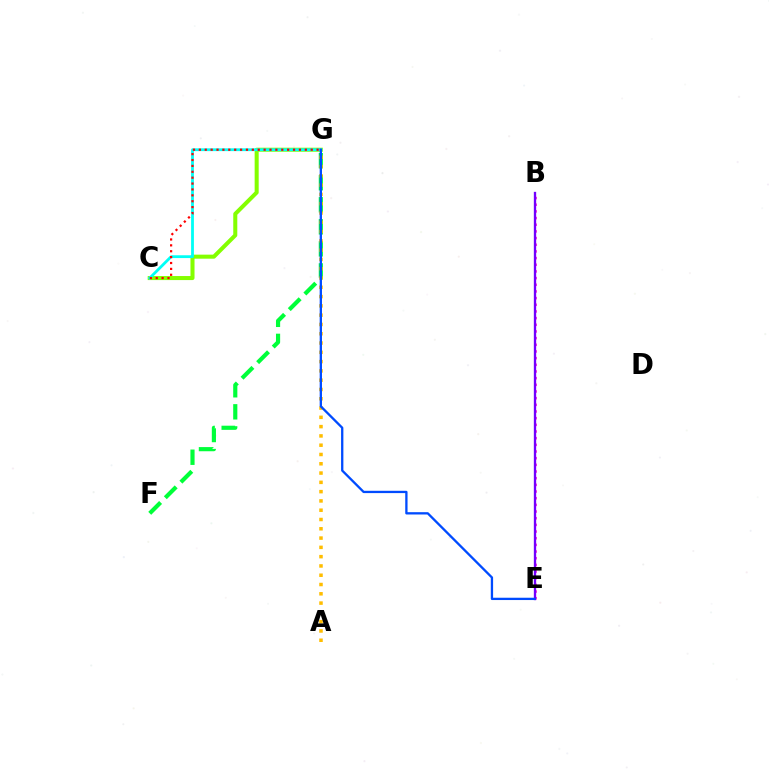{('F', 'G'): [{'color': '#00ff39', 'line_style': 'dashed', 'thickness': 2.99}], ('B', 'E'): [{'color': '#ff00cf', 'line_style': 'dotted', 'thickness': 1.81}, {'color': '#7200ff', 'line_style': 'solid', 'thickness': 1.67}], ('C', 'G'): [{'color': '#84ff00', 'line_style': 'solid', 'thickness': 2.91}, {'color': '#00fff6', 'line_style': 'solid', 'thickness': 2.02}, {'color': '#ff0000', 'line_style': 'dotted', 'thickness': 1.6}], ('A', 'G'): [{'color': '#ffbd00', 'line_style': 'dotted', 'thickness': 2.52}], ('E', 'G'): [{'color': '#004bff', 'line_style': 'solid', 'thickness': 1.66}]}